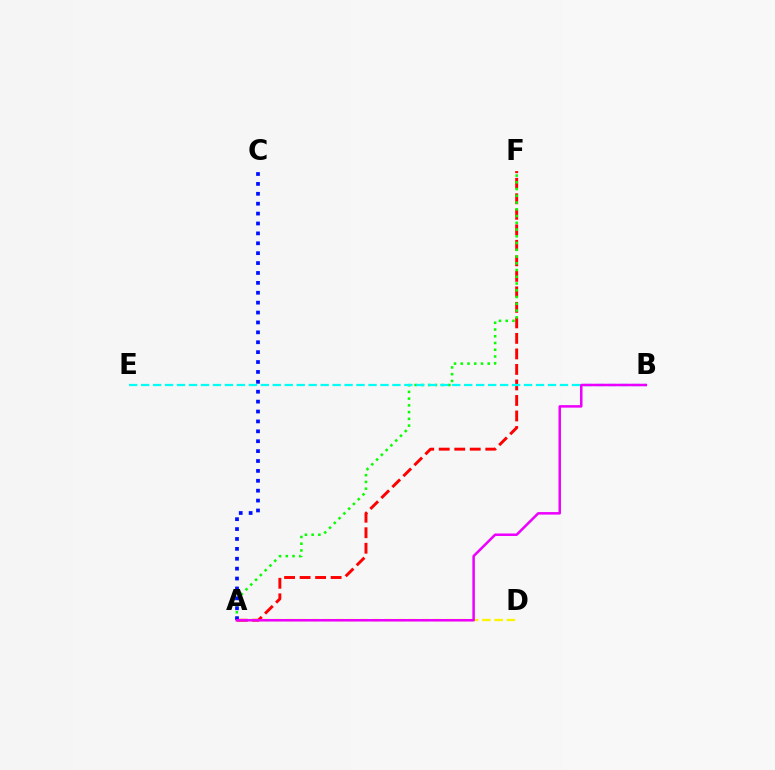{('A', 'F'): [{'color': '#ff0000', 'line_style': 'dashed', 'thickness': 2.11}, {'color': '#08ff00', 'line_style': 'dotted', 'thickness': 1.83}], ('A', 'D'): [{'color': '#fcf500', 'line_style': 'dashed', 'thickness': 1.66}], ('A', 'C'): [{'color': '#0010ff', 'line_style': 'dotted', 'thickness': 2.69}], ('B', 'E'): [{'color': '#00fff6', 'line_style': 'dashed', 'thickness': 1.63}], ('A', 'B'): [{'color': '#ee00ff', 'line_style': 'solid', 'thickness': 1.81}]}